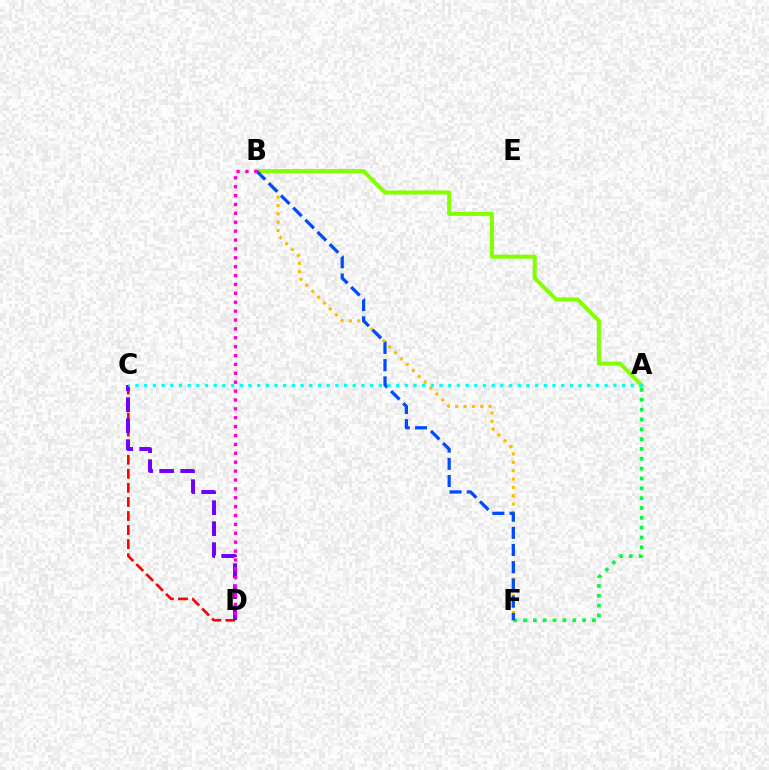{('A', 'B'): [{'color': '#84ff00', 'line_style': 'solid', 'thickness': 2.9}], ('B', 'F'): [{'color': '#ffbd00', 'line_style': 'dotted', 'thickness': 2.27}, {'color': '#004bff', 'line_style': 'dashed', 'thickness': 2.34}], ('C', 'D'): [{'color': '#ff0000', 'line_style': 'dashed', 'thickness': 1.91}, {'color': '#7200ff', 'line_style': 'dashed', 'thickness': 2.85}], ('A', 'F'): [{'color': '#00ff39', 'line_style': 'dotted', 'thickness': 2.67}], ('B', 'D'): [{'color': '#ff00cf', 'line_style': 'dotted', 'thickness': 2.41}], ('A', 'C'): [{'color': '#00fff6', 'line_style': 'dotted', 'thickness': 2.36}]}